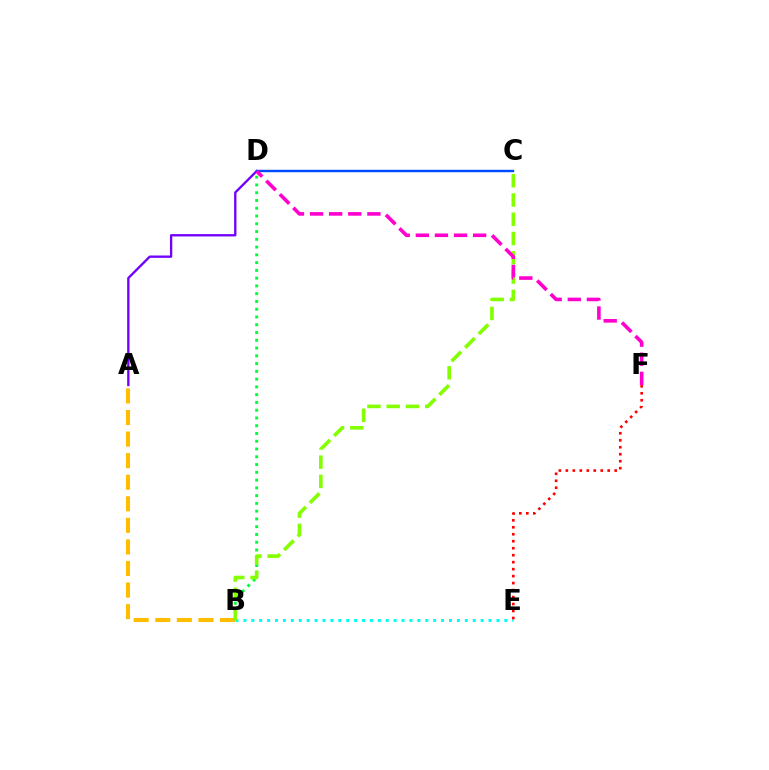{('B', 'E'): [{'color': '#00fff6', 'line_style': 'dotted', 'thickness': 2.15}], ('E', 'F'): [{'color': '#ff0000', 'line_style': 'dotted', 'thickness': 1.9}], ('A', 'B'): [{'color': '#ffbd00', 'line_style': 'dashed', 'thickness': 2.93}], ('B', 'D'): [{'color': '#00ff39', 'line_style': 'dotted', 'thickness': 2.11}], ('A', 'D'): [{'color': '#7200ff', 'line_style': 'solid', 'thickness': 1.68}], ('B', 'C'): [{'color': '#84ff00', 'line_style': 'dashed', 'thickness': 2.62}], ('C', 'D'): [{'color': '#004bff', 'line_style': 'solid', 'thickness': 1.74}], ('D', 'F'): [{'color': '#ff00cf', 'line_style': 'dashed', 'thickness': 2.6}]}